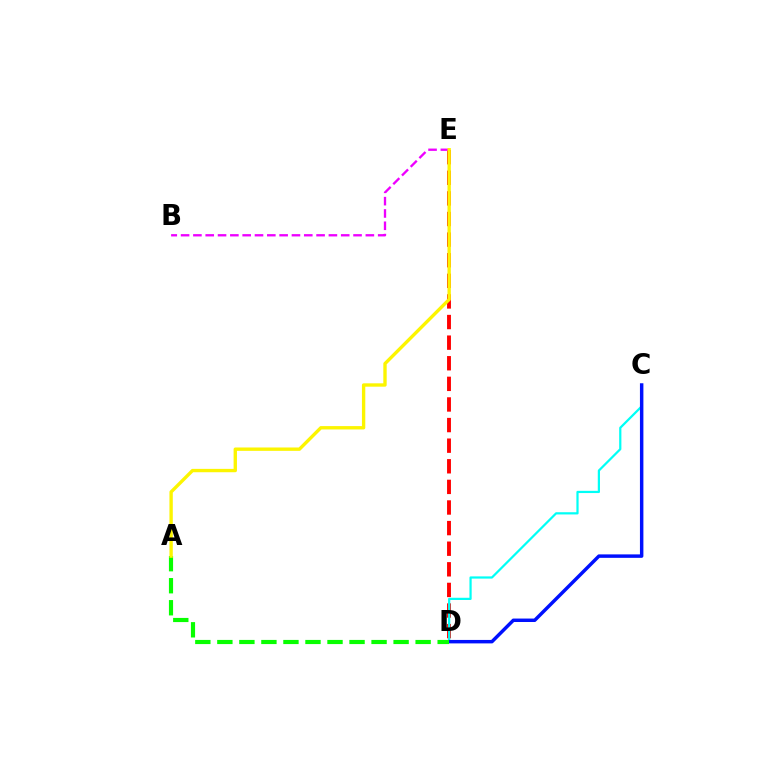{('D', 'E'): [{'color': '#ff0000', 'line_style': 'dashed', 'thickness': 2.8}], ('C', 'D'): [{'color': '#00fff6', 'line_style': 'solid', 'thickness': 1.6}, {'color': '#0010ff', 'line_style': 'solid', 'thickness': 2.49}], ('B', 'E'): [{'color': '#ee00ff', 'line_style': 'dashed', 'thickness': 1.67}], ('A', 'D'): [{'color': '#08ff00', 'line_style': 'dashed', 'thickness': 2.99}], ('A', 'E'): [{'color': '#fcf500', 'line_style': 'solid', 'thickness': 2.42}]}